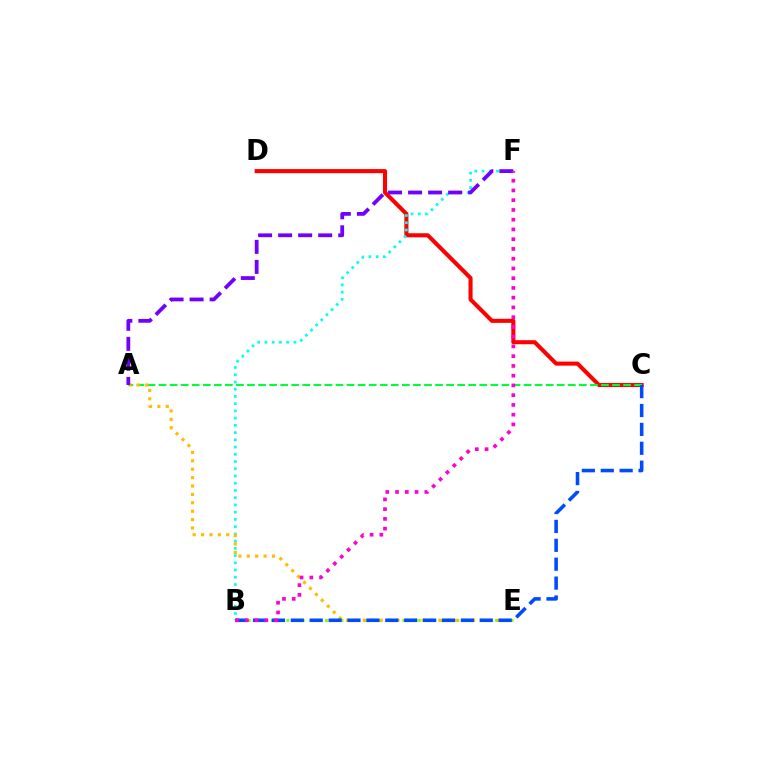{('B', 'E'): [{'color': '#84ff00', 'line_style': 'dotted', 'thickness': 2.1}], ('C', 'D'): [{'color': '#ff0000', 'line_style': 'solid', 'thickness': 2.92}], ('A', 'C'): [{'color': '#00ff39', 'line_style': 'dashed', 'thickness': 1.5}], ('B', 'F'): [{'color': '#00fff6', 'line_style': 'dotted', 'thickness': 1.97}, {'color': '#ff00cf', 'line_style': 'dotted', 'thickness': 2.65}], ('A', 'E'): [{'color': '#ffbd00', 'line_style': 'dotted', 'thickness': 2.28}], ('A', 'F'): [{'color': '#7200ff', 'line_style': 'dashed', 'thickness': 2.72}], ('B', 'C'): [{'color': '#004bff', 'line_style': 'dashed', 'thickness': 2.57}]}